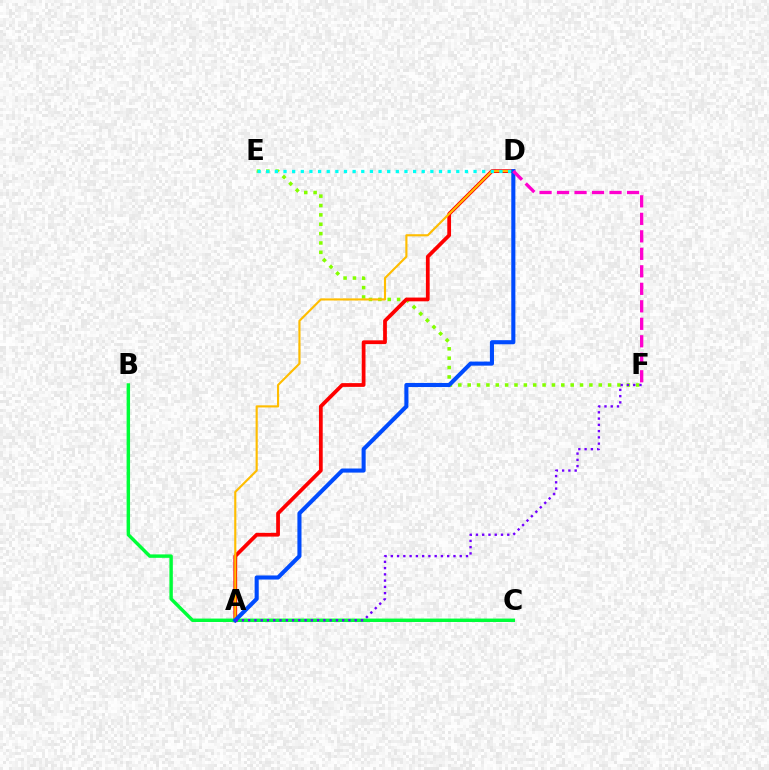{('E', 'F'): [{'color': '#84ff00', 'line_style': 'dotted', 'thickness': 2.54}], ('A', 'D'): [{'color': '#ff0000', 'line_style': 'solid', 'thickness': 2.71}, {'color': '#ffbd00', 'line_style': 'solid', 'thickness': 1.54}, {'color': '#004bff', 'line_style': 'solid', 'thickness': 2.94}], ('B', 'C'): [{'color': '#00ff39', 'line_style': 'solid', 'thickness': 2.47}], ('D', 'E'): [{'color': '#00fff6', 'line_style': 'dotted', 'thickness': 2.35}], ('D', 'F'): [{'color': '#ff00cf', 'line_style': 'dashed', 'thickness': 2.38}], ('A', 'F'): [{'color': '#7200ff', 'line_style': 'dotted', 'thickness': 1.7}]}